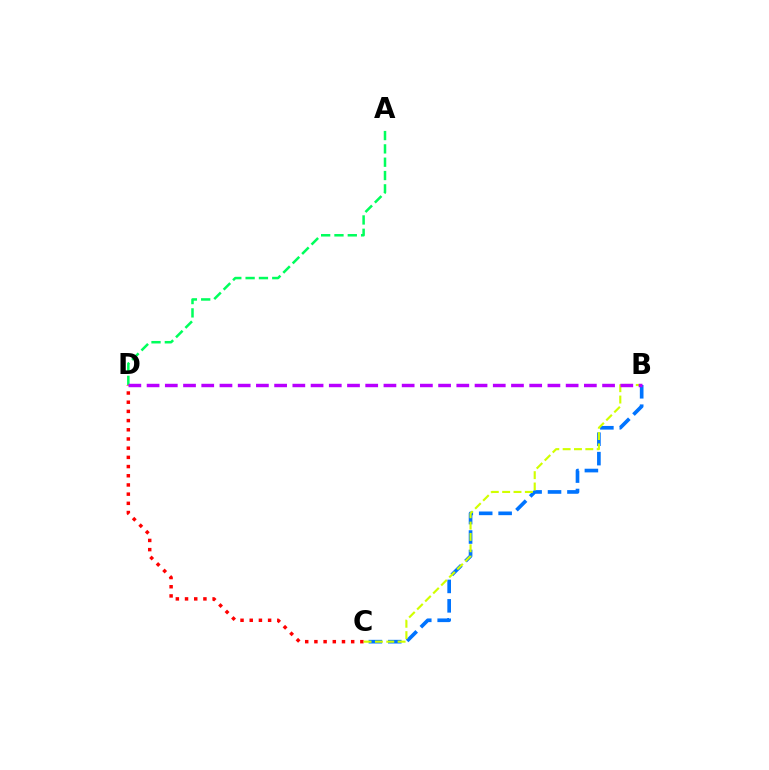{('C', 'D'): [{'color': '#ff0000', 'line_style': 'dotted', 'thickness': 2.5}], ('B', 'C'): [{'color': '#0074ff', 'line_style': 'dashed', 'thickness': 2.64}, {'color': '#d1ff00', 'line_style': 'dashed', 'thickness': 1.54}], ('A', 'D'): [{'color': '#00ff5c', 'line_style': 'dashed', 'thickness': 1.81}], ('B', 'D'): [{'color': '#b900ff', 'line_style': 'dashed', 'thickness': 2.48}]}